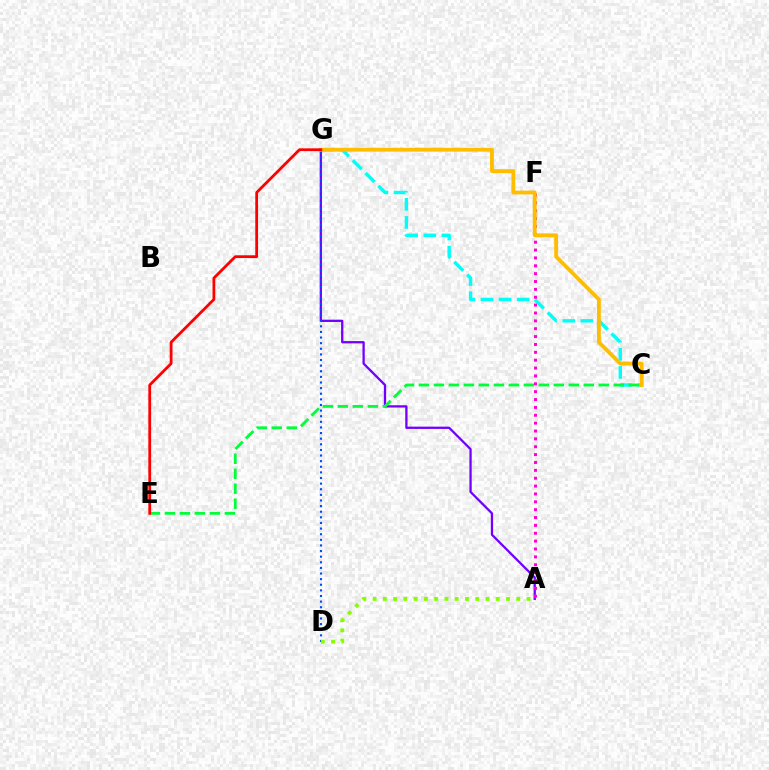{('C', 'G'): [{'color': '#00fff6', 'line_style': 'dashed', 'thickness': 2.46}, {'color': '#ffbd00', 'line_style': 'solid', 'thickness': 2.76}], ('A', 'G'): [{'color': '#7200ff', 'line_style': 'solid', 'thickness': 1.64}], ('D', 'G'): [{'color': '#004bff', 'line_style': 'dotted', 'thickness': 1.53}], ('C', 'E'): [{'color': '#00ff39', 'line_style': 'dashed', 'thickness': 2.04}], ('A', 'F'): [{'color': '#ff00cf', 'line_style': 'dotted', 'thickness': 2.14}], ('A', 'D'): [{'color': '#84ff00', 'line_style': 'dotted', 'thickness': 2.79}], ('E', 'G'): [{'color': '#ff0000', 'line_style': 'solid', 'thickness': 2.01}]}